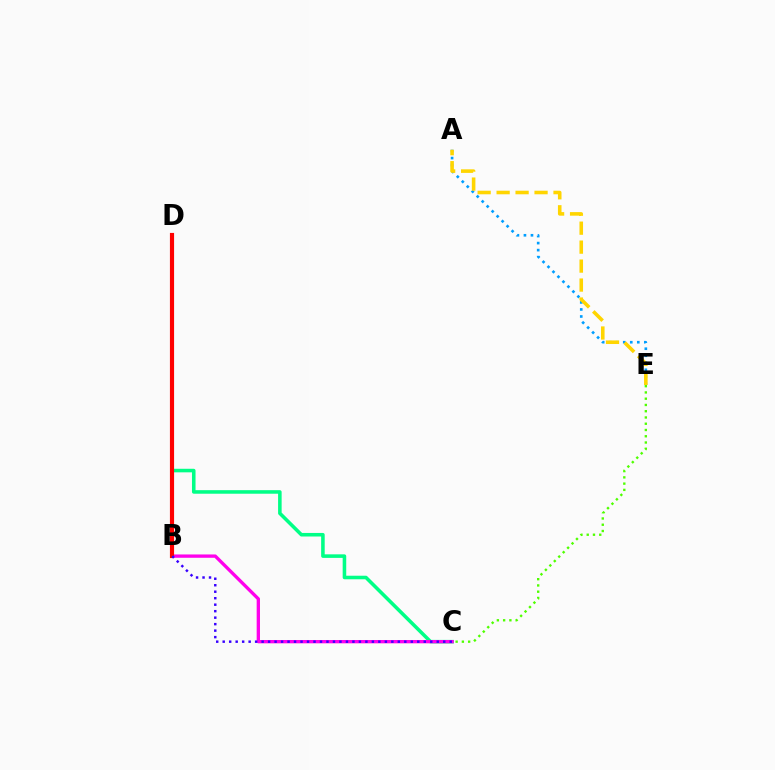{('C', 'D'): [{'color': '#00ff86', 'line_style': 'solid', 'thickness': 2.56}], ('A', 'E'): [{'color': '#009eff', 'line_style': 'dotted', 'thickness': 1.91}, {'color': '#ffd500', 'line_style': 'dashed', 'thickness': 2.58}], ('B', 'C'): [{'color': '#ff00ed', 'line_style': 'solid', 'thickness': 2.4}, {'color': '#3700ff', 'line_style': 'dotted', 'thickness': 1.76}], ('C', 'E'): [{'color': '#4fff00', 'line_style': 'dotted', 'thickness': 1.7}], ('B', 'D'): [{'color': '#ff0000', 'line_style': 'solid', 'thickness': 2.99}]}